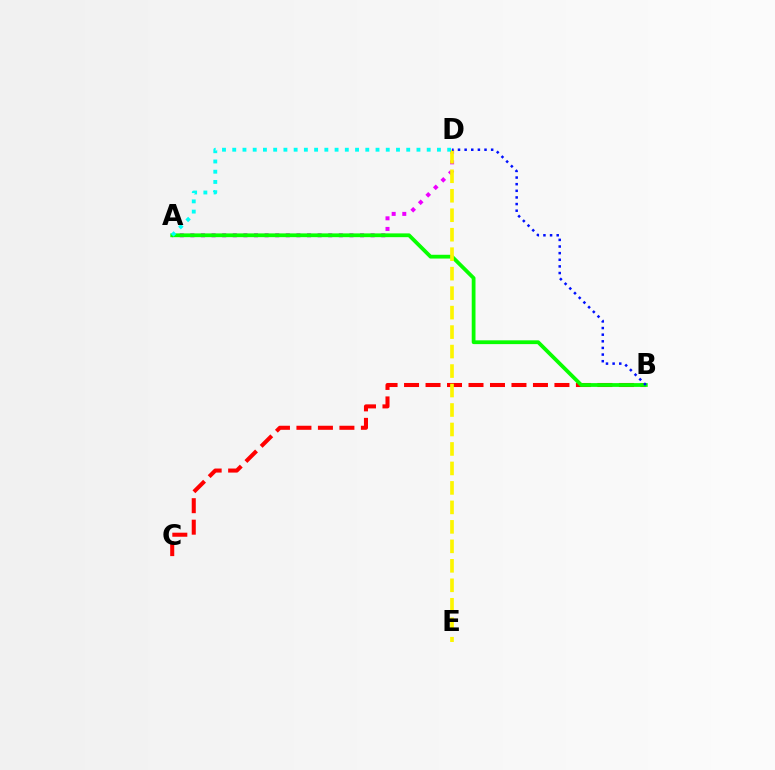{('B', 'C'): [{'color': '#ff0000', 'line_style': 'dashed', 'thickness': 2.92}], ('A', 'D'): [{'color': '#ee00ff', 'line_style': 'dotted', 'thickness': 2.88}, {'color': '#00fff6', 'line_style': 'dotted', 'thickness': 2.78}], ('A', 'B'): [{'color': '#08ff00', 'line_style': 'solid', 'thickness': 2.72}], ('D', 'E'): [{'color': '#fcf500', 'line_style': 'dashed', 'thickness': 2.65}], ('B', 'D'): [{'color': '#0010ff', 'line_style': 'dotted', 'thickness': 1.8}]}